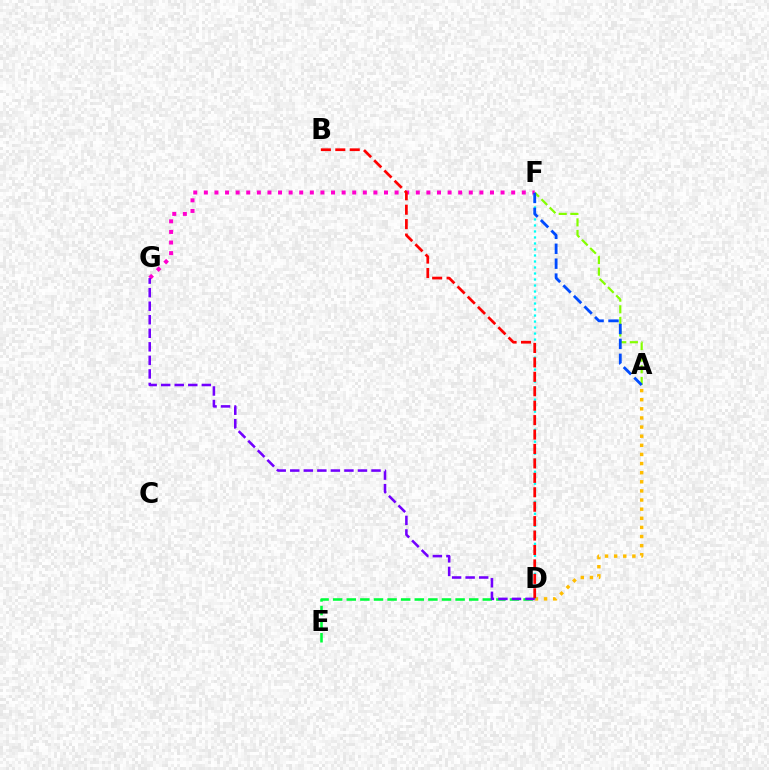{('A', 'D'): [{'color': '#ffbd00', 'line_style': 'dotted', 'thickness': 2.48}], ('D', 'F'): [{'color': '#00fff6', 'line_style': 'dotted', 'thickness': 1.63}], ('A', 'F'): [{'color': '#84ff00', 'line_style': 'dashed', 'thickness': 1.58}, {'color': '#004bff', 'line_style': 'dashed', 'thickness': 2.03}], ('D', 'E'): [{'color': '#00ff39', 'line_style': 'dashed', 'thickness': 1.85}], ('F', 'G'): [{'color': '#ff00cf', 'line_style': 'dotted', 'thickness': 2.88}], ('D', 'G'): [{'color': '#7200ff', 'line_style': 'dashed', 'thickness': 1.84}], ('B', 'D'): [{'color': '#ff0000', 'line_style': 'dashed', 'thickness': 1.96}]}